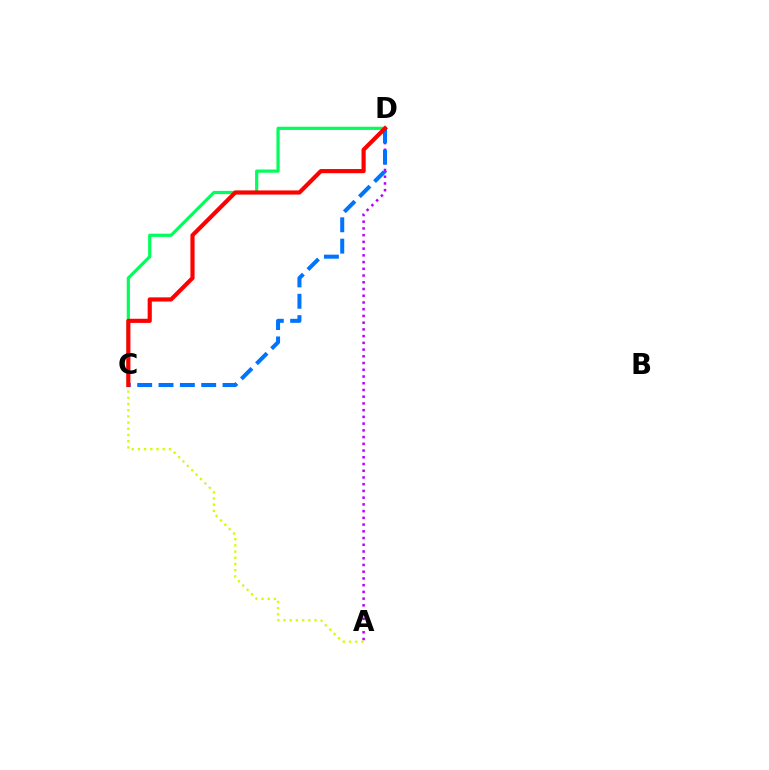{('C', 'D'): [{'color': '#00ff5c', 'line_style': 'solid', 'thickness': 2.31}, {'color': '#0074ff', 'line_style': 'dashed', 'thickness': 2.9}, {'color': '#ff0000', 'line_style': 'solid', 'thickness': 2.99}], ('A', 'D'): [{'color': '#b900ff', 'line_style': 'dotted', 'thickness': 1.83}], ('A', 'C'): [{'color': '#d1ff00', 'line_style': 'dotted', 'thickness': 1.68}]}